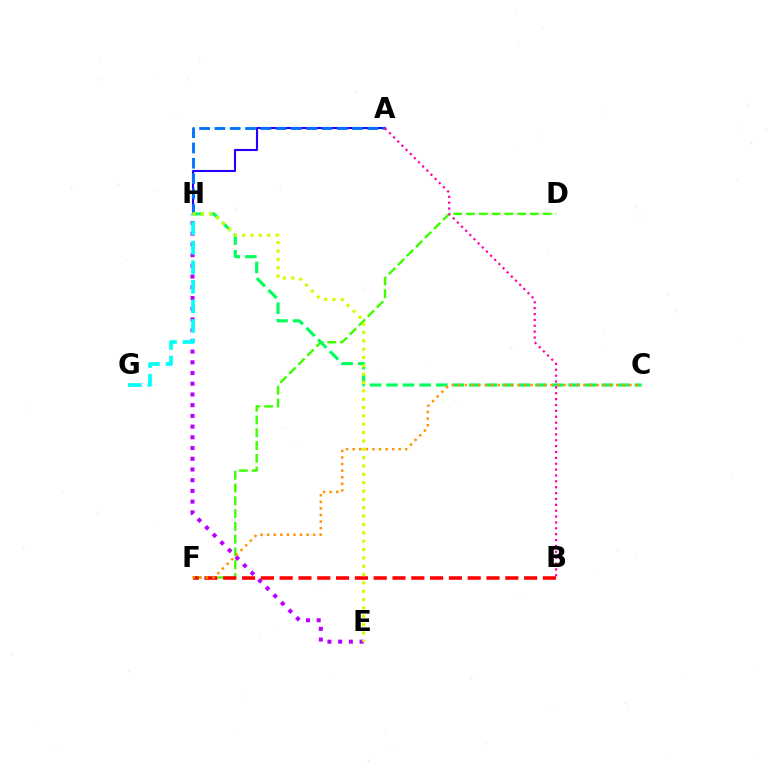{('D', 'F'): [{'color': '#3dff00', 'line_style': 'dashed', 'thickness': 1.74}], ('E', 'H'): [{'color': '#b900ff', 'line_style': 'dotted', 'thickness': 2.91}, {'color': '#d1ff00', 'line_style': 'dotted', 'thickness': 2.27}], ('A', 'H'): [{'color': '#2500ff', 'line_style': 'solid', 'thickness': 1.52}, {'color': '#0074ff', 'line_style': 'dashed', 'thickness': 2.08}], ('B', 'F'): [{'color': '#ff0000', 'line_style': 'dashed', 'thickness': 2.55}], ('C', 'H'): [{'color': '#00ff5c', 'line_style': 'dashed', 'thickness': 2.25}], ('A', 'B'): [{'color': '#ff00ac', 'line_style': 'dotted', 'thickness': 1.6}], ('C', 'F'): [{'color': '#ff9400', 'line_style': 'dotted', 'thickness': 1.79}], ('G', 'H'): [{'color': '#00fff6', 'line_style': 'dashed', 'thickness': 2.66}]}